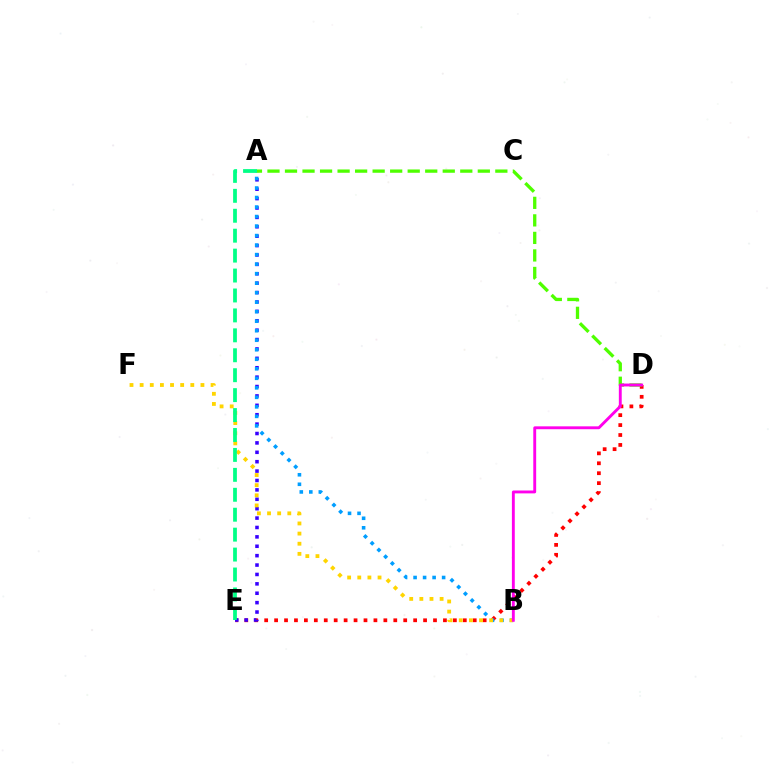{('D', 'E'): [{'color': '#ff0000', 'line_style': 'dotted', 'thickness': 2.7}], ('A', 'E'): [{'color': '#3700ff', 'line_style': 'dotted', 'thickness': 2.55}, {'color': '#00ff86', 'line_style': 'dashed', 'thickness': 2.71}], ('A', 'B'): [{'color': '#009eff', 'line_style': 'dotted', 'thickness': 2.59}], ('A', 'D'): [{'color': '#4fff00', 'line_style': 'dashed', 'thickness': 2.38}], ('B', 'F'): [{'color': '#ffd500', 'line_style': 'dotted', 'thickness': 2.75}], ('B', 'D'): [{'color': '#ff00ed', 'line_style': 'solid', 'thickness': 2.07}]}